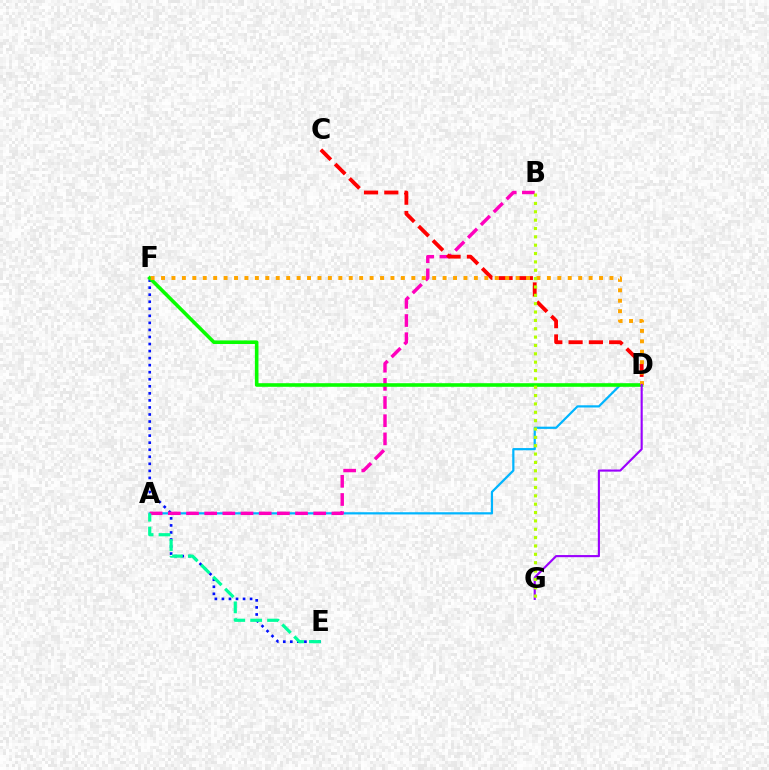{('A', 'D'): [{'color': '#00b5ff', 'line_style': 'solid', 'thickness': 1.59}], ('E', 'F'): [{'color': '#0010ff', 'line_style': 'dotted', 'thickness': 1.91}], ('A', 'B'): [{'color': '#ff00bd', 'line_style': 'dashed', 'thickness': 2.47}], ('C', 'D'): [{'color': '#ff0000', 'line_style': 'dashed', 'thickness': 2.75}], ('A', 'E'): [{'color': '#00ff9d', 'line_style': 'dashed', 'thickness': 2.3}], ('D', 'F'): [{'color': '#08ff00', 'line_style': 'solid', 'thickness': 2.59}, {'color': '#ffa500', 'line_style': 'dotted', 'thickness': 2.83}], ('D', 'G'): [{'color': '#9b00ff', 'line_style': 'solid', 'thickness': 1.53}], ('B', 'G'): [{'color': '#b3ff00', 'line_style': 'dotted', 'thickness': 2.27}]}